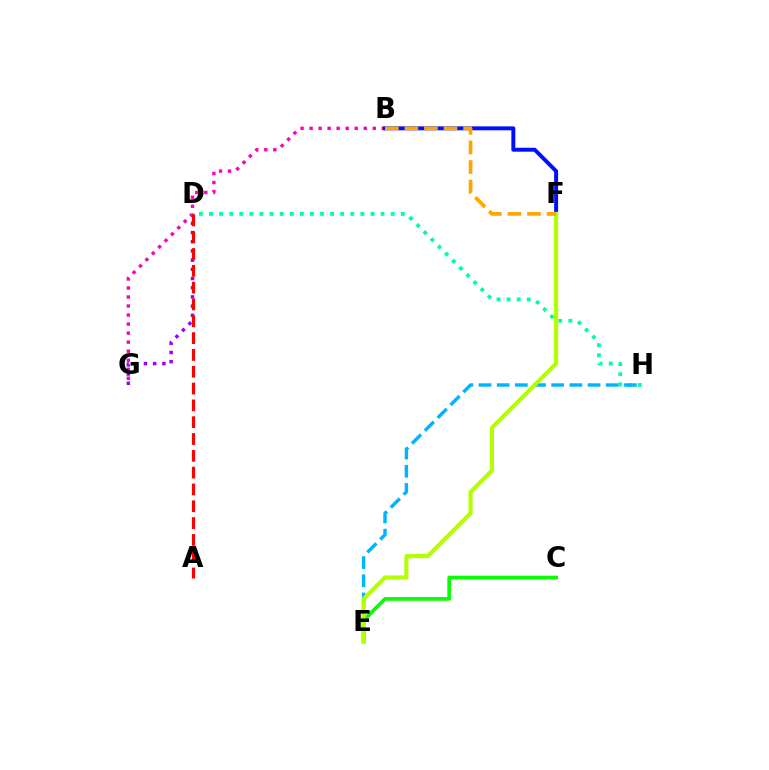{('D', 'G'): [{'color': '#9b00ff', 'line_style': 'dotted', 'thickness': 2.5}], ('D', 'H'): [{'color': '#00ff9d', 'line_style': 'dotted', 'thickness': 2.74}], ('E', 'H'): [{'color': '#00b5ff', 'line_style': 'dashed', 'thickness': 2.47}], ('B', 'G'): [{'color': '#ff00bd', 'line_style': 'dotted', 'thickness': 2.45}], ('C', 'E'): [{'color': '#08ff00', 'line_style': 'solid', 'thickness': 2.64}], ('B', 'F'): [{'color': '#0010ff', 'line_style': 'solid', 'thickness': 2.84}, {'color': '#ffa500', 'line_style': 'dashed', 'thickness': 2.66}], ('E', 'F'): [{'color': '#b3ff00', 'line_style': 'solid', 'thickness': 2.98}], ('A', 'D'): [{'color': '#ff0000', 'line_style': 'dashed', 'thickness': 2.28}]}